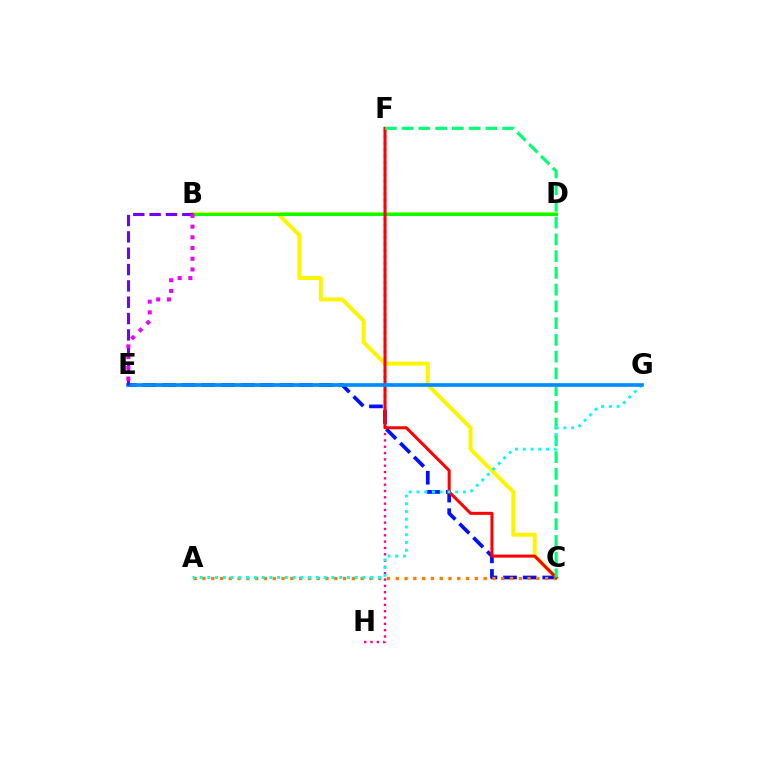{('F', 'H'): [{'color': '#ff0094', 'line_style': 'dotted', 'thickness': 1.72}], ('B', 'D'): [{'color': '#84ff00', 'line_style': 'solid', 'thickness': 2.61}, {'color': '#08ff00', 'line_style': 'solid', 'thickness': 2.11}], ('B', 'C'): [{'color': '#fcf500', 'line_style': 'solid', 'thickness': 2.85}], ('C', 'E'): [{'color': '#0010ff', 'line_style': 'dashed', 'thickness': 2.67}], ('A', 'C'): [{'color': '#ff7c00', 'line_style': 'dotted', 'thickness': 2.39}], ('C', 'F'): [{'color': '#ff0000', 'line_style': 'solid', 'thickness': 2.18}, {'color': '#00ff74', 'line_style': 'dashed', 'thickness': 2.28}], ('A', 'G'): [{'color': '#00fff6', 'line_style': 'dotted', 'thickness': 2.11}], ('E', 'G'): [{'color': '#008cff', 'line_style': 'solid', 'thickness': 2.65}], ('B', 'E'): [{'color': '#7200ff', 'line_style': 'dashed', 'thickness': 2.22}, {'color': '#ee00ff', 'line_style': 'dotted', 'thickness': 2.91}]}